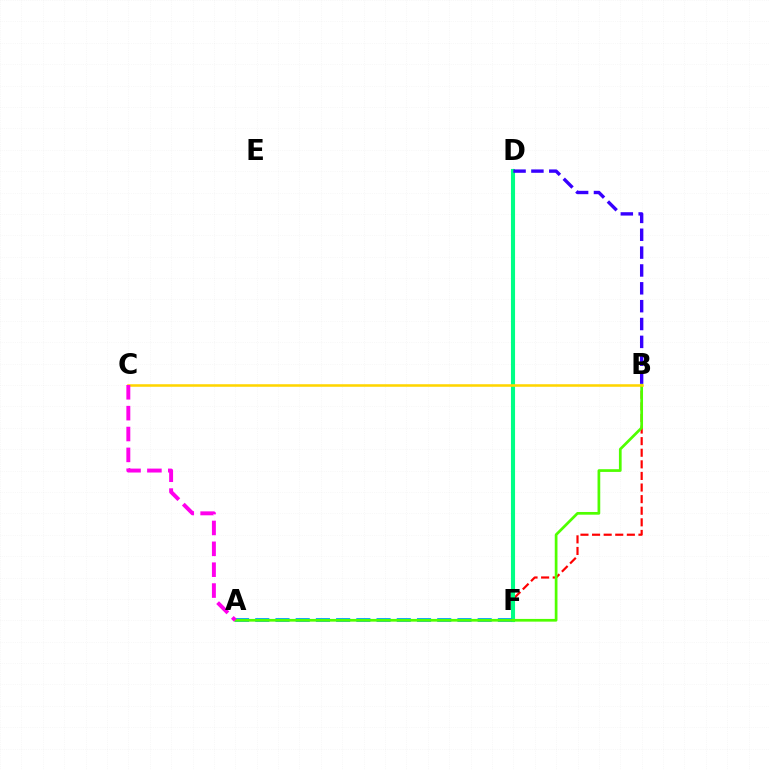{('B', 'F'): [{'color': '#ff0000', 'line_style': 'dashed', 'thickness': 1.58}], ('D', 'F'): [{'color': '#00ff86', 'line_style': 'solid', 'thickness': 2.95}], ('A', 'F'): [{'color': '#009eff', 'line_style': 'dashed', 'thickness': 2.75}], ('A', 'B'): [{'color': '#4fff00', 'line_style': 'solid', 'thickness': 1.96}], ('B', 'D'): [{'color': '#3700ff', 'line_style': 'dashed', 'thickness': 2.43}], ('B', 'C'): [{'color': '#ffd500', 'line_style': 'solid', 'thickness': 1.84}], ('A', 'C'): [{'color': '#ff00ed', 'line_style': 'dashed', 'thickness': 2.84}]}